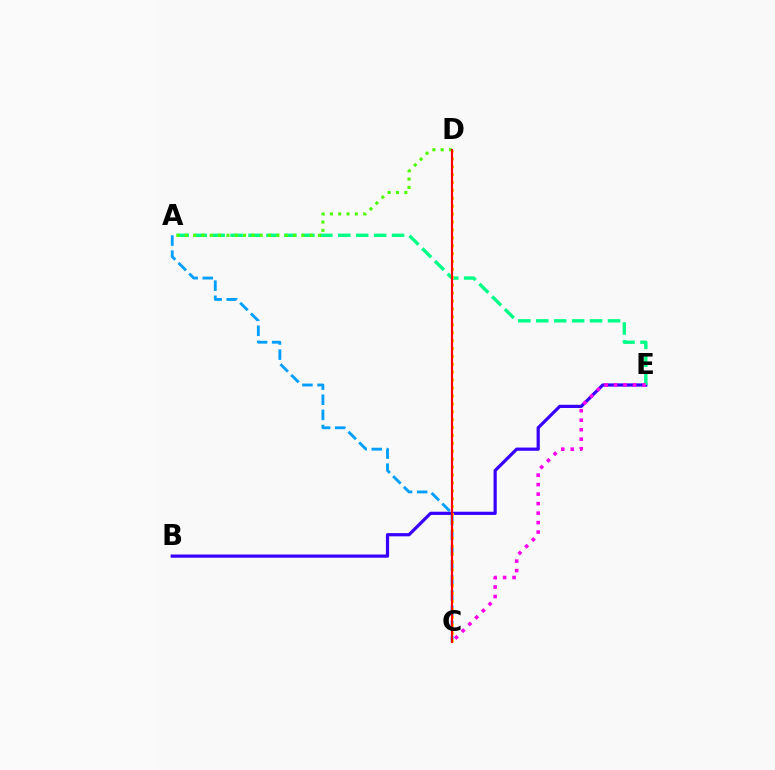{('B', 'E'): [{'color': '#3700ff', 'line_style': 'solid', 'thickness': 2.31}], ('A', 'C'): [{'color': '#009eff', 'line_style': 'dashed', 'thickness': 2.05}], ('A', 'E'): [{'color': '#00ff86', 'line_style': 'dashed', 'thickness': 2.44}], ('C', 'E'): [{'color': '#ff00ed', 'line_style': 'dotted', 'thickness': 2.58}], ('A', 'D'): [{'color': '#4fff00', 'line_style': 'dotted', 'thickness': 2.26}], ('C', 'D'): [{'color': '#ffd500', 'line_style': 'dotted', 'thickness': 2.15}, {'color': '#ff0000', 'line_style': 'solid', 'thickness': 1.54}]}